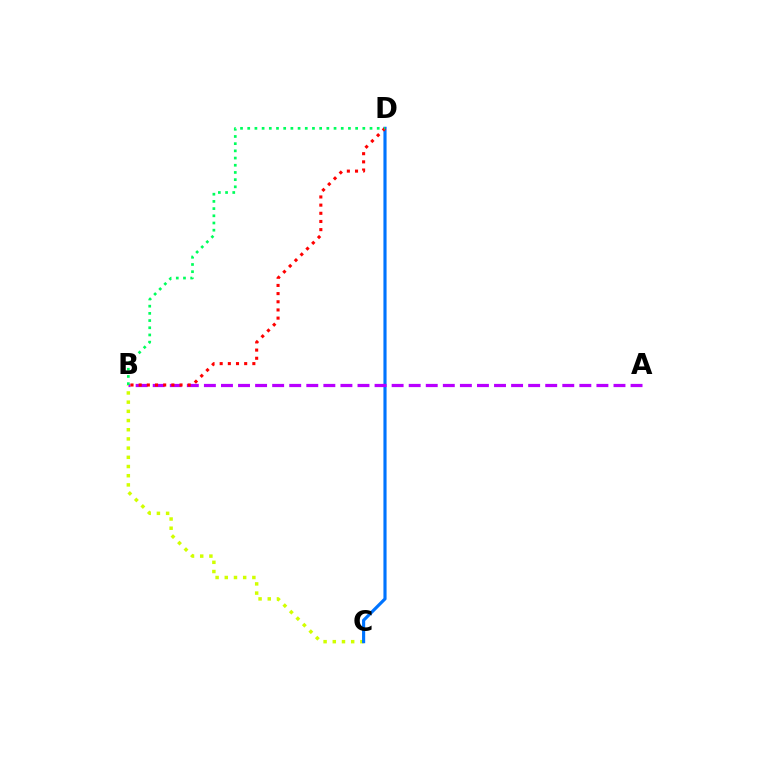{('B', 'C'): [{'color': '#d1ff00', 'line_style': 'dotted', 'thickness': 2.5}], ('C', 'D'): [{'color': '#0074ff', 'line_style': 'solid', 'thickness': 2.26}], ('A', 'B'): [{'color': '#b900ff', 'line_style': 'dashed', 'thickness': 2.32}], ('B', 'D'): [{'color': '#ff0000', 'line_style': 'dotted', 'thickness': 2.22}, {'color': '#00ff5c', 'line_style': 'dotted', 'thickness': 1.95}]}